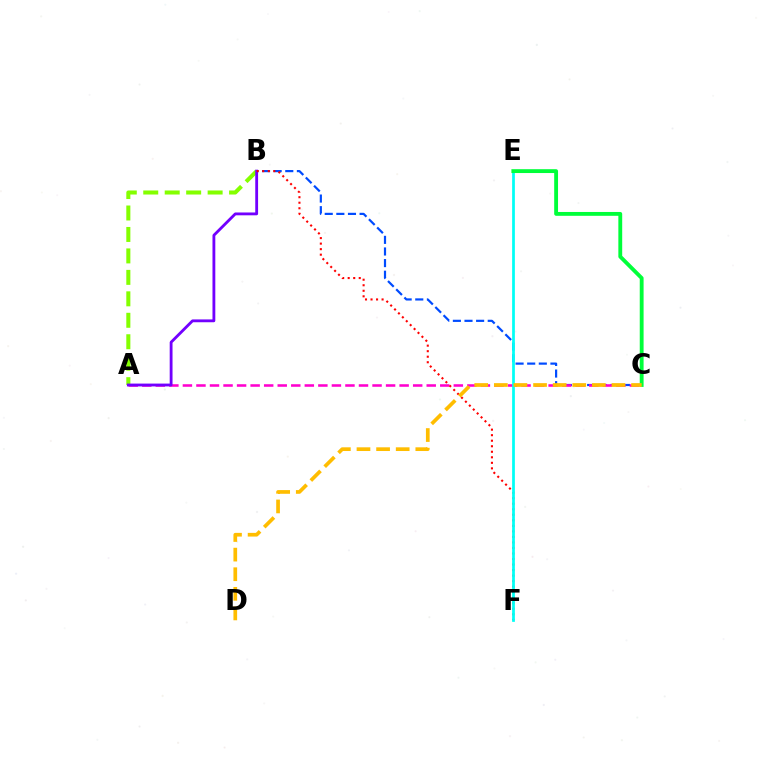{('B', 'C'): [{'color': '#004bff', 'line_style': 'dashed', 'thickness': 1.58}], ('A', 'B'): [{'color': '#84ff00', 'line_style': 'dashed', 'thickness': 2.91}, {'color': '#7200ff', 'line_style': 'solid', 'thickness': 2.04}], ('A', 'C'): [{'color': '#ff00cf', 'line_style': 'dashed', 'thickness': 1.84}], ('B', 'F'): [{'color': '#ff0000', 'line_style': 'dotted', 'thickness': 1.5}], ('E', 'F'): [{'color': '#00fff6', 'line_style': 'solid', 'thickness': 1.97}], ('C', 'E'): [{'color': '#00ff39', 'line_style': 'solid', 'thickness': 2.77}], ('C', 'D'): [{'color': '#ffbd00', 'line_style': 'dashed', 'thickness': 2.66}]}